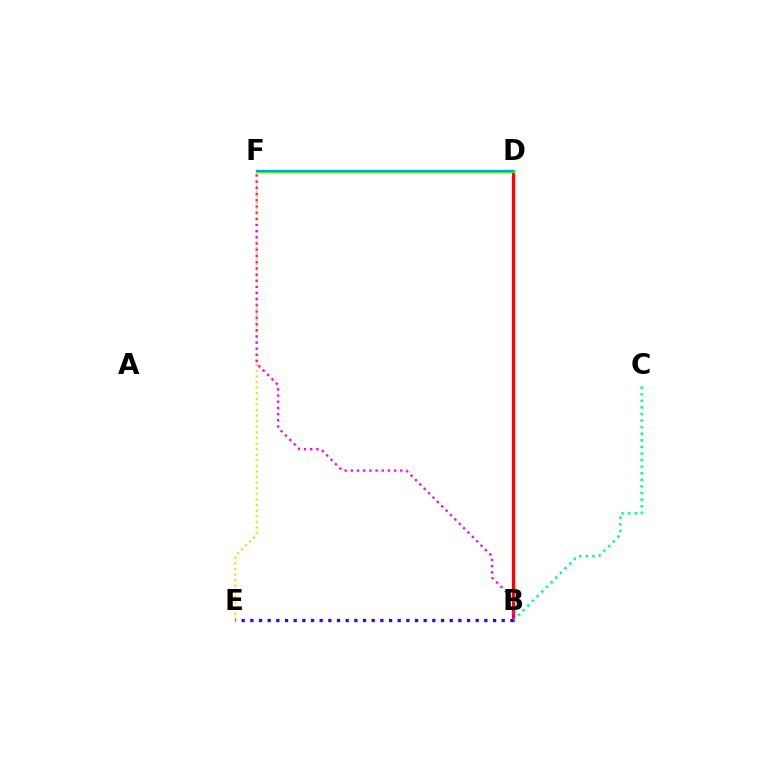{('B', 'D'): [{'color': '#ff0000', 'line_style': 'solid', 'thickness': 2.22}], ('D', 'F'): [{'color': '#4fff00', 'line_style': 'solid', 'thickness': 2.33}, {'color': '#009eff', 'line_style': 'solid', 'thickness': 1.6}], ('B', 'C'): [{'color': '#00ff86', 'line_style': 'dotted', 'thickness': 1.79}], ('E', 'F'): [{'color': '#ffd500', 'line_style': 'dotted', 'thickness': 1.52}], ('B', 'F'): [{'color': '#ff00ed', 'line_style': 'dotted', 'thickness': 1.68}], ('B', 'E'): [{'color': '#3700ff', 'line_style': 'dotted', 'thickness': 2.35}]}